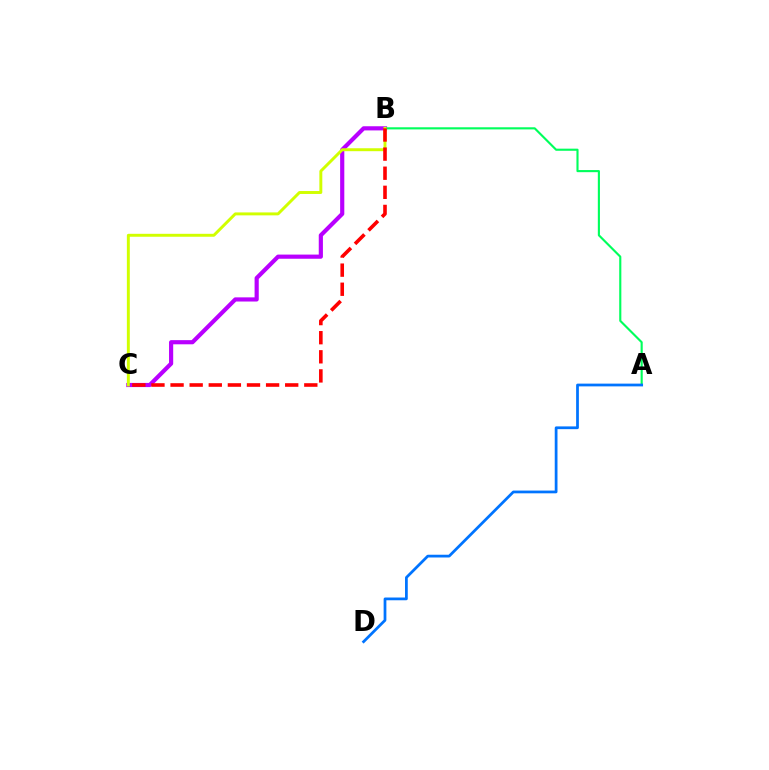{('B', 'C'): [{'color': '#b900ff', 'line_style': 'solid', 'thickness': 3.0}, {'color': '#d1ff00', 'line_style': 'solid', 'thickness': 2.12}, {'color': '#ff0000', 'line_style': 'dashed', 'thickness': 2.6}], ('A', 'B'): [{'color': '#00ff5c', 'line_style': 'solid', 'thickness': 1.53}], ('A', 'D'): [{'color': '#0074ff', 'line_style': 'solid', 'thickness': 1.98}]}